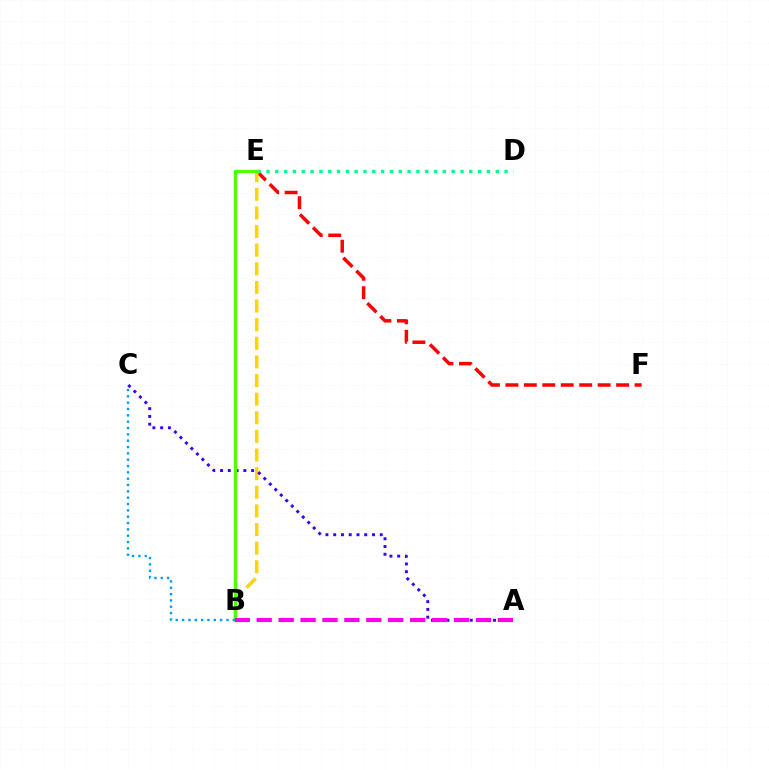{('E', 'F'): [{'color': '#ff0000', 'line_style': 'dashed', 'thickness': 2.51}], ('B', 'E'): [{'color': '#ffd500', 'line_style': 'dashed', 'thickness': 2.53}, {'color': '#4fff00', 'line_style': 'solid', 'thickness': 2.35}], ('A', 'C'): [{'color': '#3700ff', 'line_style': 'dotted', 'thickness': 2.11}], ('D', 'E'): [{'color': '#00ff86', 'line_style': 'dotted', 'thickness': 2.4}], ('B', 'C'): [{'color': '#009eff', 'line_style': 'dotted', 'thickness': 1.72}], ('A', 'B'): [{'color': '#ff00ed', 'line_style': 'dashed', 'thickness': 2.98}]}